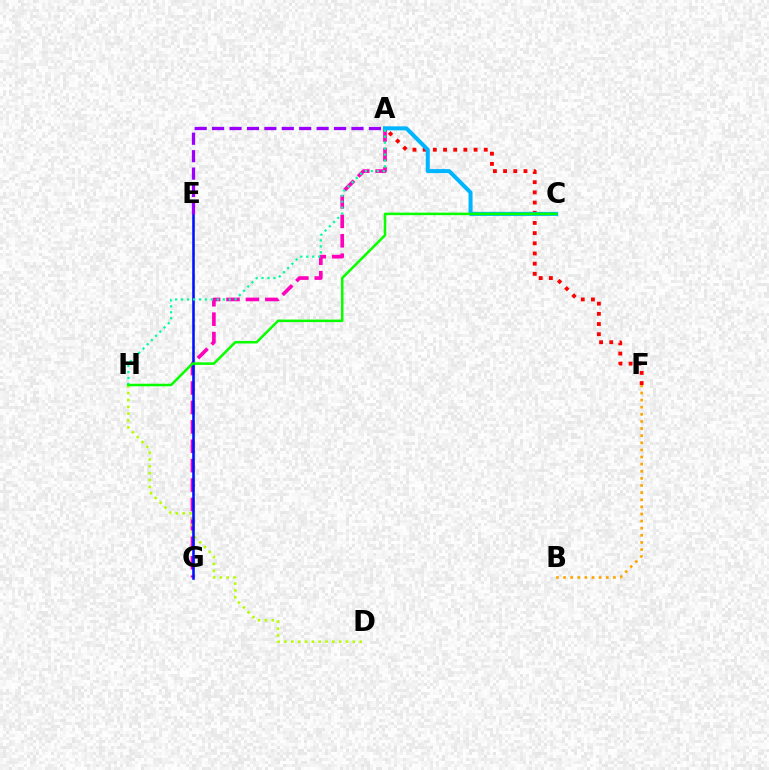{('A', 'G'): [{'color': '#ff00bd', 'line_style': 'dashed', 'thickness': 2.64}], ('D', 'H'): [{'color': '#b3ff00', 'line_style': 'dotted', 'thickness': 1.86}], ('E', 'G'): [{'color': '#0010ff', 'line_style': 'solid', 'thickness': 1.85}], ('A', 'F'): [{'color': '#ff0000', 'line_style': 'dotted', 'thickness': 2.77}], ('A', 'C'): [{'color': '#00b5ff', 'line_style': 'solid', 'thickness': 2.9}], ('B', 'F'): [{'color': '#ffa500', 'line_style': 'dotted', 'thickness': 1.93}], ('A', 'H'): [{'color': '#00ff9d', 'line_style': 'dotted', 'thickness': 1.62}], ('C', 'H'): [{'color': '#08ff00', 'line_style': 'solid', 'thickness': 1.82}], ('A', 'E'): [{'color': '#9b00ff', 'line_style': 'dashed', 'thickness': 2.37}]}